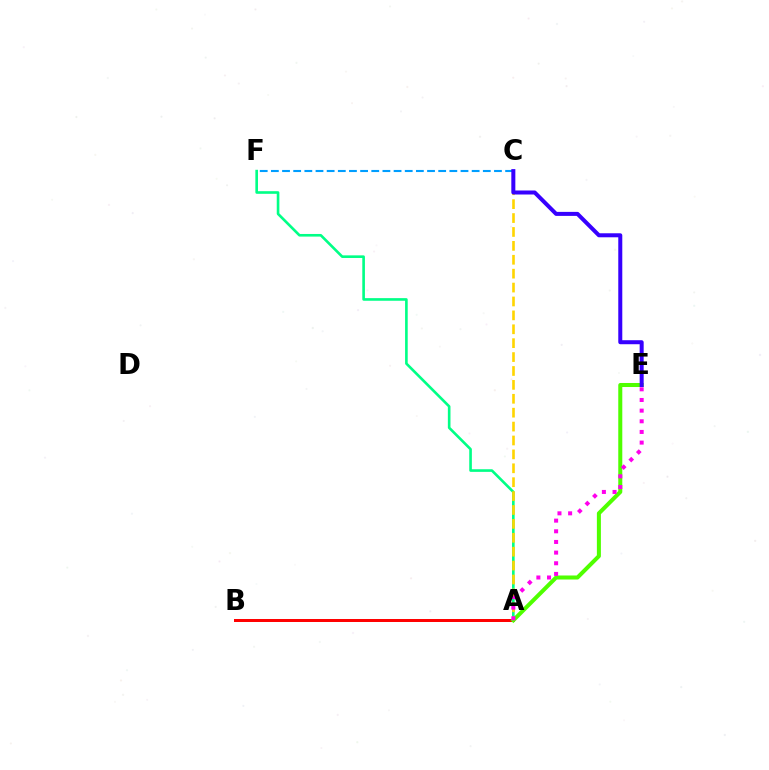{('A', 'F'): [{'color': '#00ff86', 'line_style': 'solid', 'thickness': 1.89}], ('C', 'F'): [{'color': '#009eff', 'line_style': 'dashed', 'thickness': 1.52}], ('A', 'B'): [{'color': '#ff0000', 'line_style': 'solid', 'thickness': 2.15}], ('A', 'C'): [{'color': '#ffd500', 'line_style': 'dashed', 'thickness': 1.89}], ('A', 'E'): [{'color': '#4fff00', 'line_style': 'solid', 'thickness': 2.9}, {'color': '#ff00ed', 'line_style': 'dotted', 'thickness': 2.9}], ('C', 'E'): [{'color': '#3700ff', 'line_style': 'solid', 'thickness': 2.89}]}